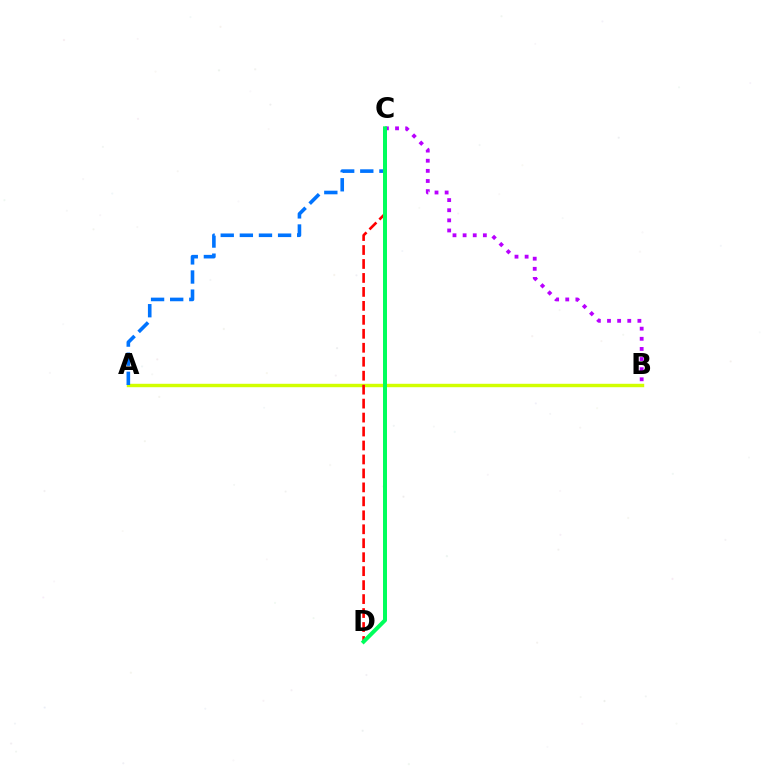{('A', 'B'): [{'color': '#d1ff00', 'line_style': 'solid', 'thickness': 2.46}], ('B', 'C'): [{'color': '#b900ff', 'line_style': 'dotted', 'thickness': 2.75}], ('C', 'D'): [{'color': '#ff0000', 'line_style': 'dashed', 'thickness': 1.9}, {'color': '#00ff5c', 'line_style': 'solid', 'thickness': 2.86}], ('A', 'C'): [{'color': '#0074ff', 'line_style': 'dashed', 'thickness': 2.6}]}